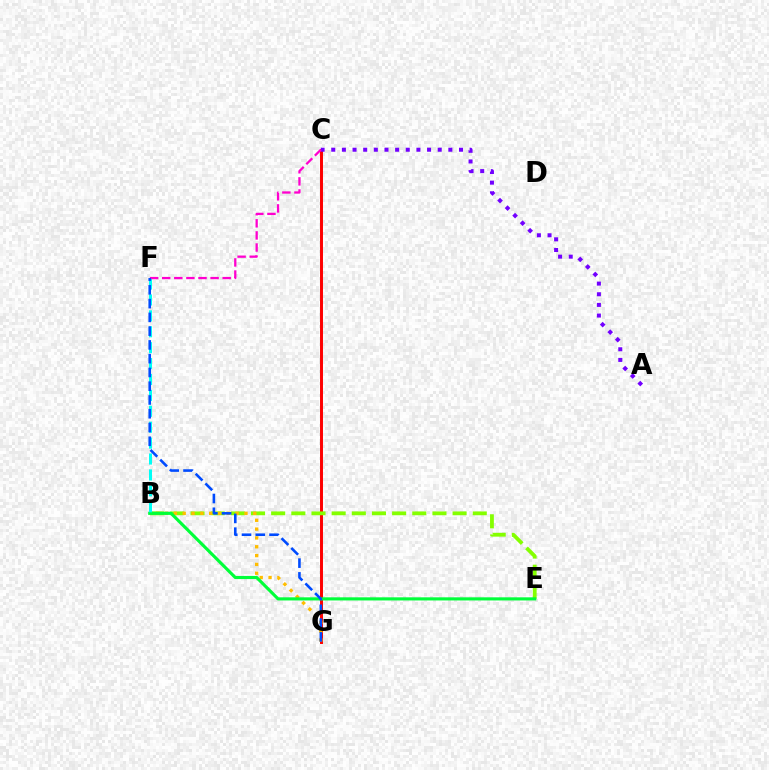{('C', 'G'): [{'color': '#ff0000', 'line_style': 'solid', 'thickness': 2.13}], ('B', 'E'): [{'color': '#84ff00', 'line_style': 'dashed', 'thickness': 2.74}, {'color': '#00ff39', 'line_style': 'solid', 'thickness': 2.25}], ('B', 'G'): [{'color': '#ffbd00', 'line_style': 'dotted', 'thickness': 2.4}], ('A', 'C'): [{'color': '#7200ff', 'line_style': 'dotted', 'thickness': 2.89}], ('B', 'F'): [{'color': '#00fff6', 'line_style': 'dashed', 'thickness': 2.16}], ('C', 'F'): [{'color': '#ff00cf', 'line_style': 'dashed', 'thickness': 1.64}], ('F', 'G'): [{'color': '#004bff', 'line_style': 'dashed', 'thickness': 1.87}]}